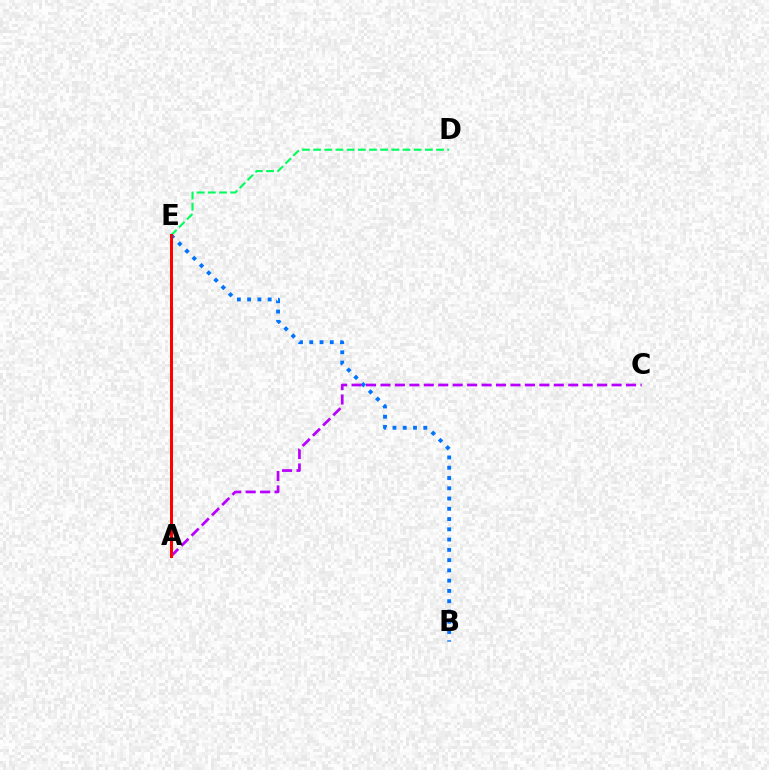{('D', 'E'): [{'color': '#00ff5c', 'line_style': 'dashed', 'thickness': 1.52}], ('B', 'E'): [{'color': '#0074ff', 'line_style': 'dotted', 'thickness': 2.79}], ('A', 'E'): [{'color': '#d1ff00', 'line_style': 'dotted', 'thickness': 1.61}, {'color': '#ff0000', 'line_style': 'solid', 'thickness': 2.16}], ('A', 'C'): [{'color': '#b900ff', 'line_style': 'dashed', 'thickness': 1.96}]}